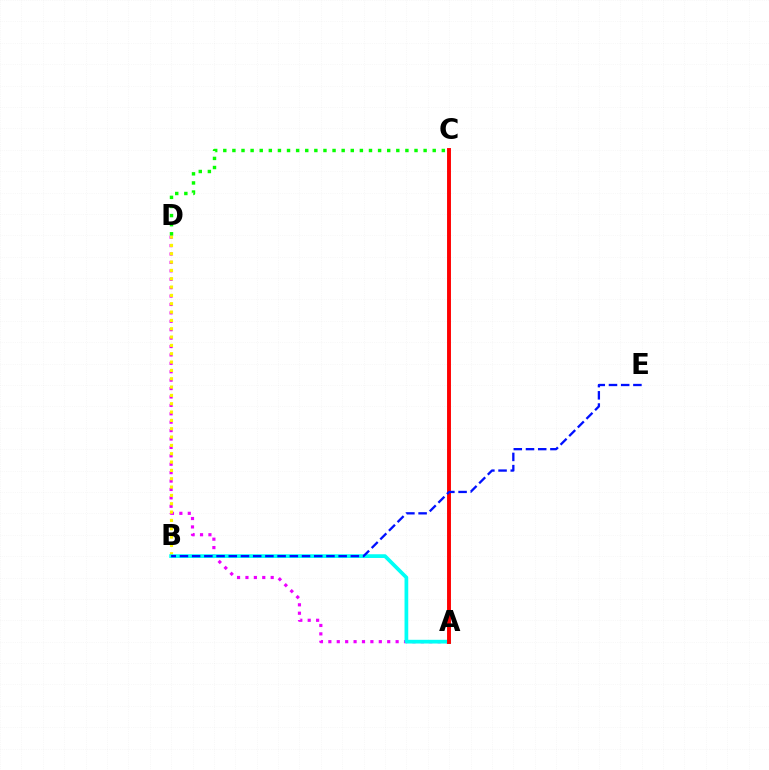{('A', 'D'): [{'color': '#ee00ff', 'line_style': 'dotted', 'thickness': 2.28}], ('B', 'D'): [{'color': '#fcf500', 'line_style': 'dotted', 'thickness': 2.26}], ('A', 'B'): [{'color': '#00fff6', 'line_style': 'solid', 'thickness': 2.68}], ('C', 'D'): [{'color': '#08ff00', 'line_style': 'dotted', 'thickness': 2.47}], ('A', 'C'): [{'color': '#ff0000', 'line_style': 'solid', 'thickness': 2.81}], ('B', 'E'): [{'color': '#0010ff', 'line_style': 'dashed', 'thickness': 1.66}]}